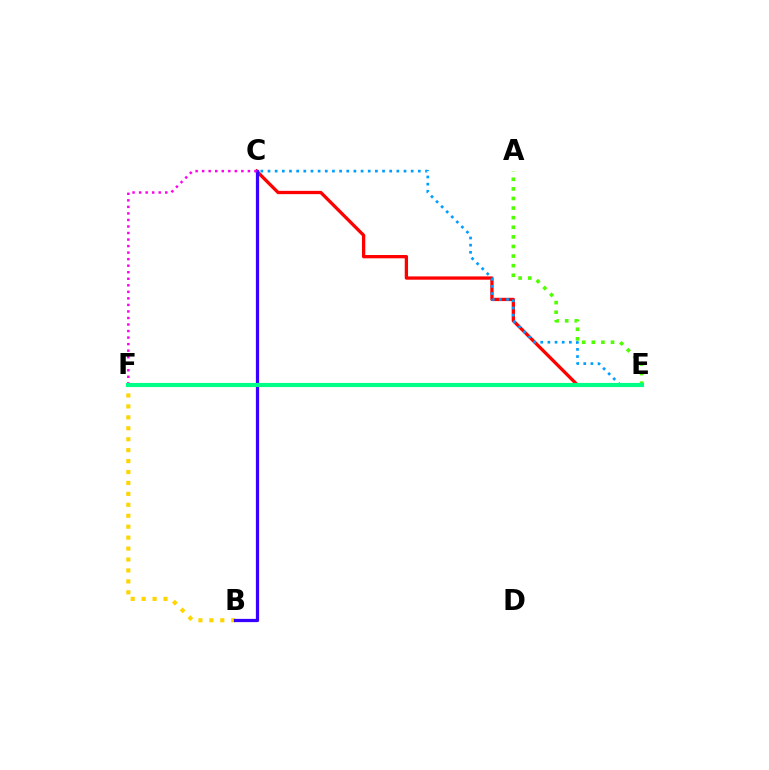{('A', 'E'): [{'color': '#4fff00', 'line_style': 'dotted', 'thickness': 2.61}], ('C', 'E'): [{'color': '#ff0000', 'line_style': 'solid', 'thickness': 2.37}, {'color': '#009eff', 'line_style': 'dotted', 'thickness': 1.94}], ('B', 'F'): [{'color': '#ffd500', 'line_style': 'dotted', 'thickness': 2.97}], ('B', 'C'): [{'color': '#3700ff', 'line_style': 'solid', 'thickness': 2.33}], ('C', 'F'): [{'color': '#ff00ed', 'line_style': 'dotted', 'thickness': 1.78}], ('E', 'F'): [{'color': '#00ff86', 'line_style': 'solid', 'thickness': 2.98}]}